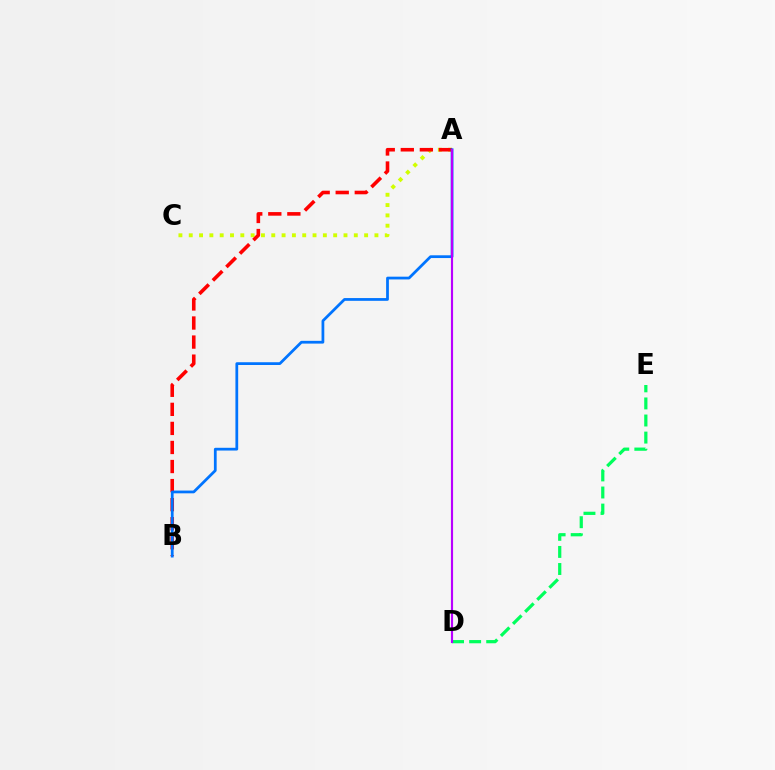{('A', 'C'): [{'color': '#d1ff00', 'line_style': 'dotted', 'thickness': 2.8}], ('A', 'B'): [{'color': '#ff0000', 'line_style': 'dashed', 'thickness': 2.59}, {'color': '#0074ff', 'line_style': 'solid', 'thickness': 1.99}], ('D', 'E'): [{'color': '#00ff5c', 'line_style': 'dashed', 'thickness': 2.32}], ('A', 'D'): [{'color': '#b900ff', 'line_style': 'solid', 'thickness': 1.55}]}